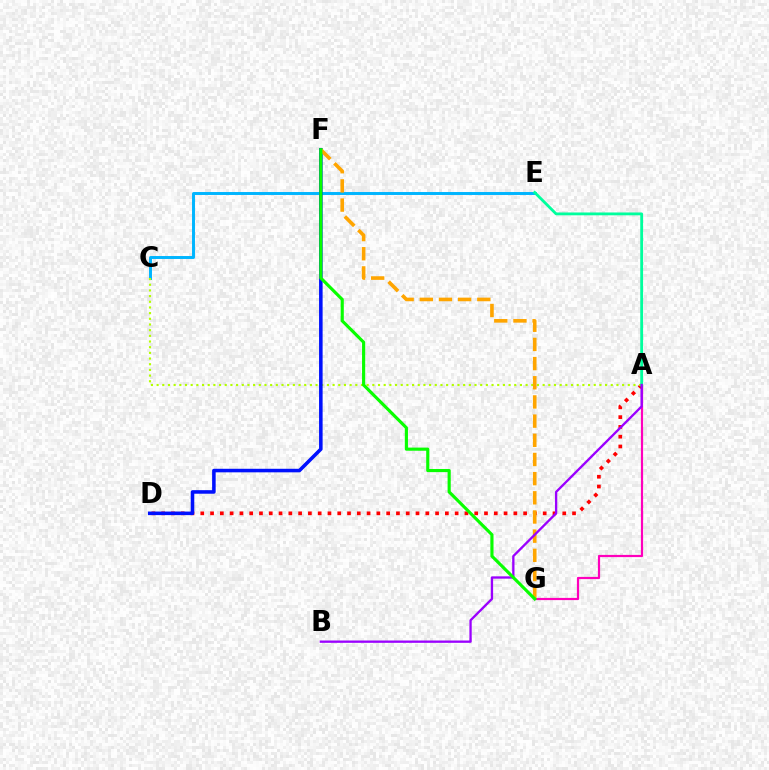{('A', 'G'): [{'color': '#ff00bd', 'line_style': 'solid', 'thickness': 1.58}], ('C', 'E'): [{'color': '#00b5ff', 'line_style': 'solid', 'thickness': 2.13}], ('A', 'D'): [{'color': '#ff0000', 'line_style': 'dotted', 'thickness': 2.66}], ('A', 'C'): [{'color': '#b3ff00', 'line_style': 'dotted', 'thickness': 1.54}], ('A', 'E'): [{'color': '#00ff9d', 'line_style': 'solid', 'thickness': 2.03}], ('D', 'F'): [{'color': '#0010ff', 'line_style': 'solid', 'thickness': 2.56}], ('F', 'G'): [{'color': '#ffa500', 'line_style': 'dashed', 'thickness': 2.6}, {'color': '#08ff00', 'line_style': 'solid', 'thickness': 2.26}], ('A', 'B'): [{'color': '#9b00ff', 'line_style': 'solid', 'thickness': 1.67}]}